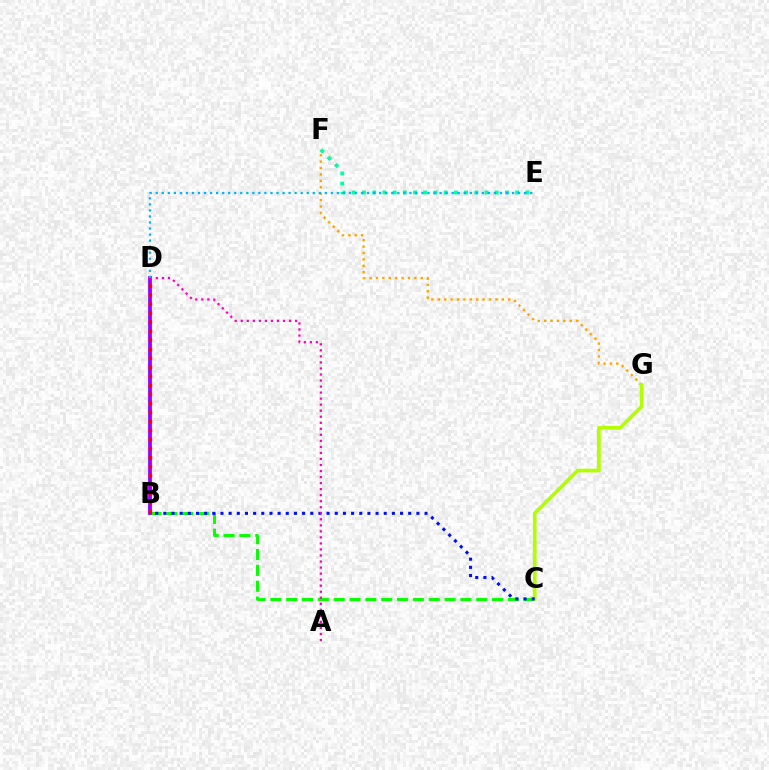{('B', 'C'): [{'color': '#08ff00', 'line_style': 'dashed', 'thickness': 2.15}, {'color': '#0010ff', 'line_style': 'dotted', 'thickness': 2.22}], ('F', 'G'): [{'color': '#ffa500', 'line_style': 'dotted', 'thickness': 1.74}], ('B', 'D'): [{'color': '#9b00ff', 'line_style': 'solid', 'thickness': 2.73}, {'color': '#ff0000', 'line_style': 'dotted', 'thickness': 2.45}], ('C', 'G'): [{'color': '#b3ff00', 'line_style': 'solid', 'thickness': 2.66}], ('E', 'F'): [{'color': '#00ff9d', 'line_style': 'dotted', 'thickness': 2.77}], ('A', 'D'): [{'color': '#ff00bd', 'line_style': 'dotted', 'thickness': 1.64}], ('D', 'E'): [{'color': '#00b5ff', 'line_style': 'dotted', 'thickness': 1.64}]}